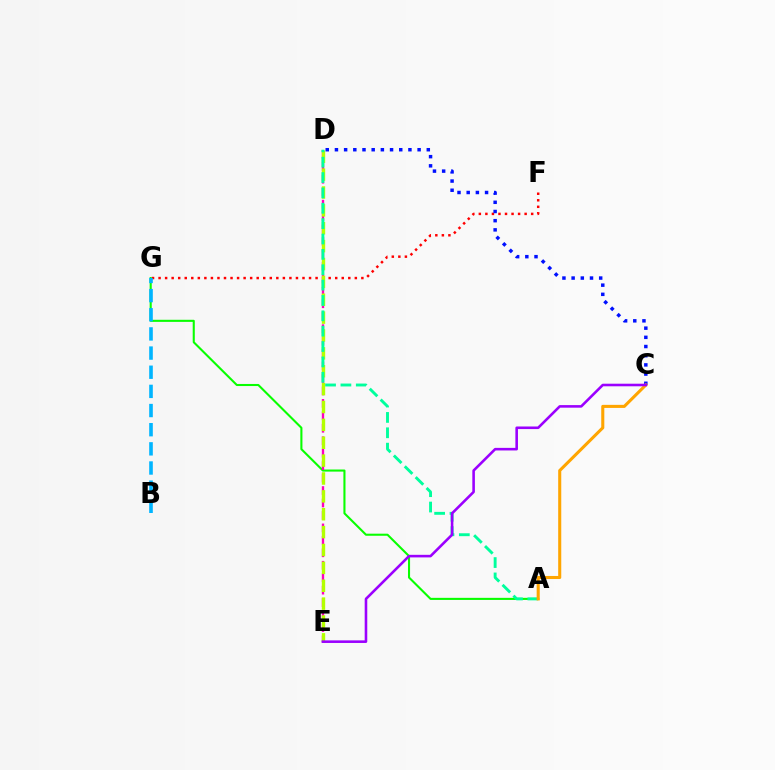{('A', 'G'): [{'color': '#08ff00', 'line_style': 'solid', 'thickness': 1.5}], ('D', 'E'): [{'color': '#ff00bd', 'line_style': 'dashed', 'thickness': 1.69}, {'color': '#b3ff00', 'line_style': 'dashed', 'thickness': 2.43}], ('F', 'G'): [{'color': '#ff0000', 'line_style': 'dotted', 'thickness': 1.78}], ('B', 'G'): [{'color': '#00b5ff', 'line_style': 'dashed', 'thickness': 2.6}], ('C', 'D'): [{'color': '#0010ff', 'line_style': 'dotted', 'thickness': 2.5}], ('A', 'D'): [{'color': '#00ff9d', 'line_style': 'dashed', 'thickness': 2.09}], ('A', 'C'): [{'color': '#ffa500', 'line_style': 'solid', 'thickness': 2.21}], ('C', 'E'): [{'color': '#9b00ff', 'line_style': 'solid', 'thickness': 1.86}]}